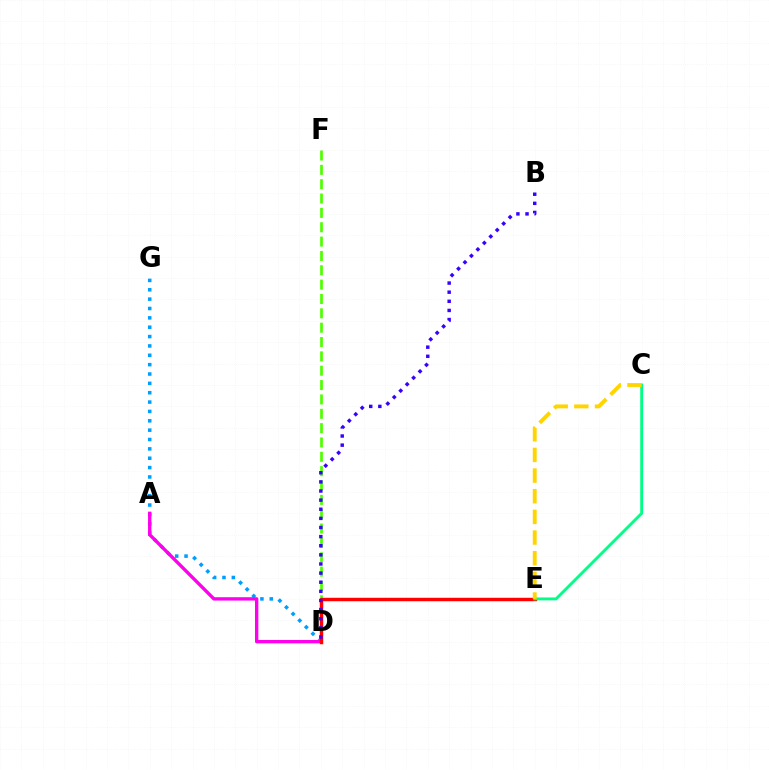{('D', 'F'): [{'color': '#4fff00', 'line_style': 'dashed', 'thickness': 1.95}], ('D', 'G'): [{'color': '#009eff', 'line_style': 'dotted', 'thickness': 2.54}], ('A', 'D'): [{'color': '#ff00ed', 'line_style': 'solid', 'thickness': 2.42}], ('D', 'E'): [{'color': '#ff0000', 'line_style': 'solid', 'thickness': 2.48}], ('C', 'E'): [{'color': '#00ff86', 'line_style': 'solid', 'thickness': 2.08}, {'color': '#ffd500', 'line_style': 'dashed', 'thickness': 2.81}], ('B', 'D'): [{'color': '#3700ff', 'line_style': 'dotted', 'thickness': 2.48}]}